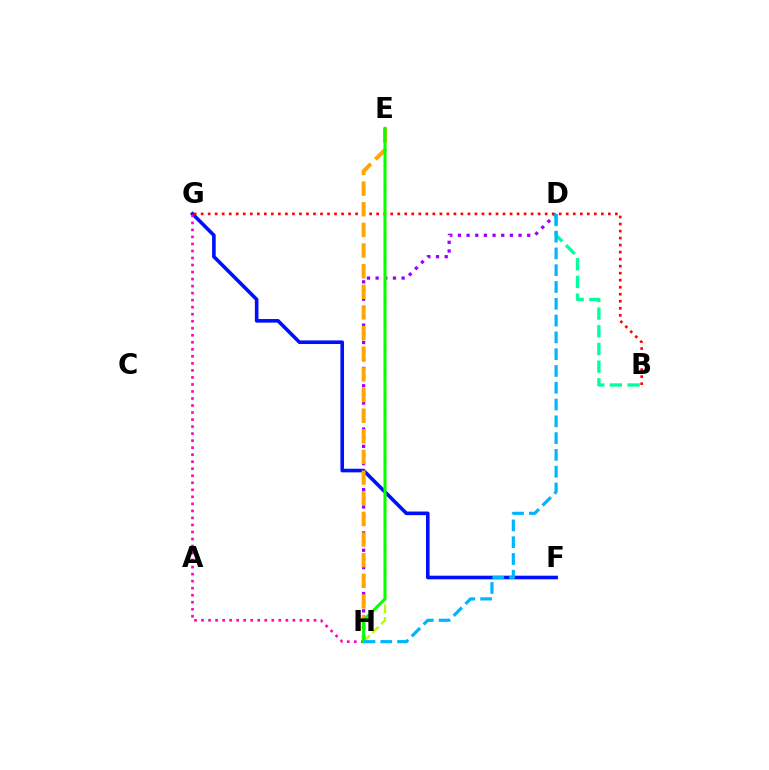{('D', 'H'): [{'color': '#9b00ff', 'line_style': 'dotted', 'thickness': 2.35}, {'color': '#00b5ff', 'line_style': 'dashed', 'thickness': 2.28}], ('F', 'G'): [{'color': '#0010ff', 'line_style': 'solid', 'thickness': 2.6}], ('G', 'H'): [{'color': '#ff00bd', 'line_style': 'dotted', 'thickness': 1.91}], ('B', 'G'): [{'color': '#ff0000', 'line_style': 'dotted', 'thickness': 1.91}], ('B', 'D'): [{'color': '#00ff9d', 'line_style': 'dashed', 'thickness': 2.4}], ('E', 'H'): [{'color': '#b3ff00', 'line_style': 'dashed', 'thickness': 1.69}, {'color': '#ffa500', 'line_style': 'dashed', 'thickness': 2.8}, {'color': '#08ff00', 'line_style': 'solid', 'thickness': 2.17}]}